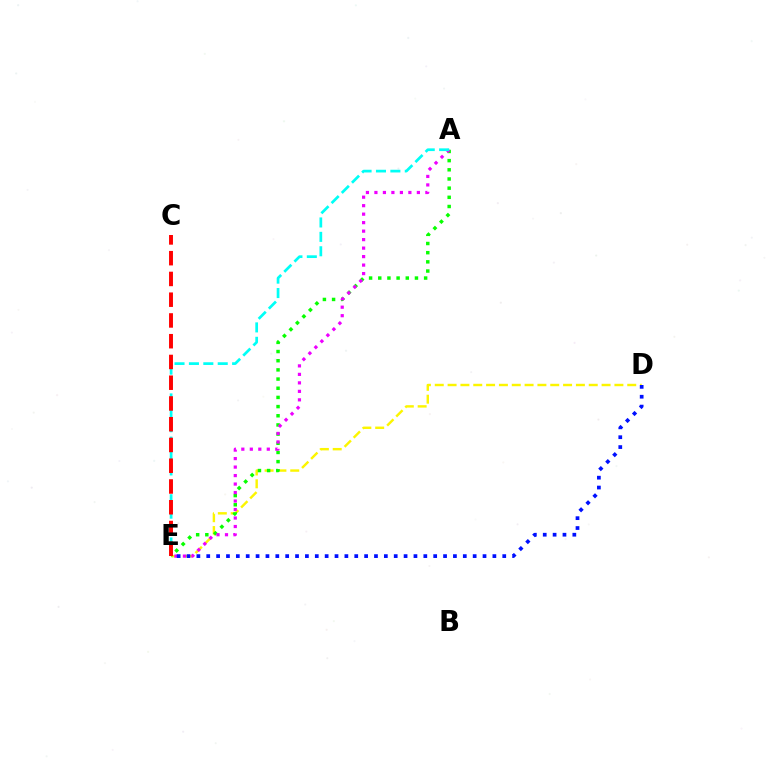{('D', 'E'): [{'color': '#fcf500', 'line_style': 'dashed', 'thickness': 1.74}, {'color': '#0010ff', 'line_style': 'dotted', 'thickness': 2.68}], ('A', 'E'): [{'color': '#08ff00', 'line_style': 'dotted', 'thickness': 2.49}, {'color': '#ee00ff', 'line_style': 'dotted', 'thickness': 2.31}, {'color': '#00fff6', 'line_style': 'dashed', 'thickness': 1.96}], ('C', 'E'): [{'color': '#ff0000', 'line_style': 'dashed', 'thickness': 2.82}]}